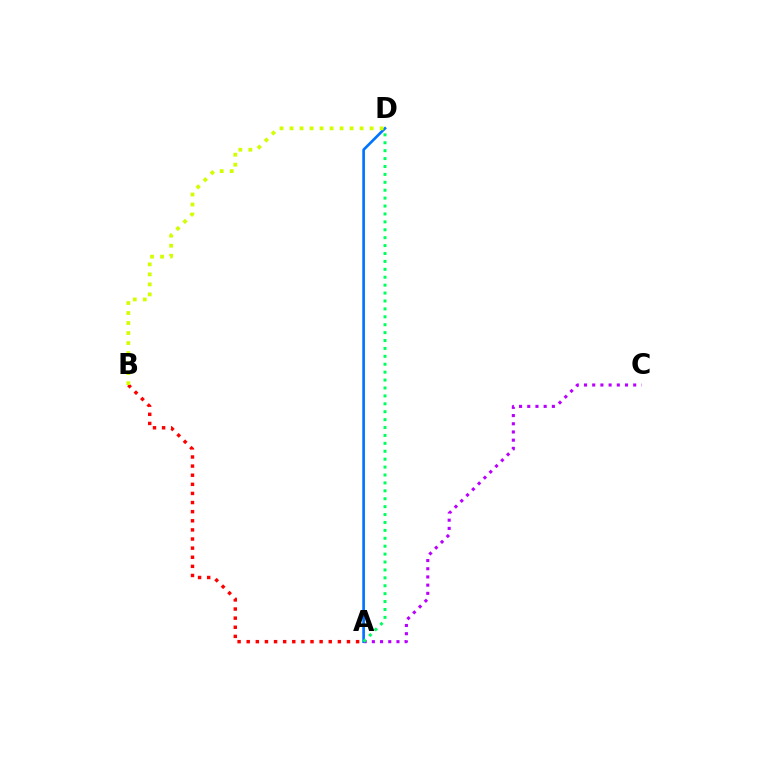{('A', 'C'): [{'color': '#b900ff', 'line_style': 'dotted', 'thickness': 2.23}], ('A', 'B'): [{'color': '#ff0000', 'line_style': 'dotted', 'thickness': 2.48}], ('A', 'D'): [{'color': '#0074ff', 'line_style': 'solid', 'thickness': 1.92}, {'color': '#00ff5c', 'line_style': 'dotted', 'thickness': 2.15}], ('B', 'D'): [{'color': '#d1ff00', 'line_style': 'dotted', 'thickness': 2.72}]}